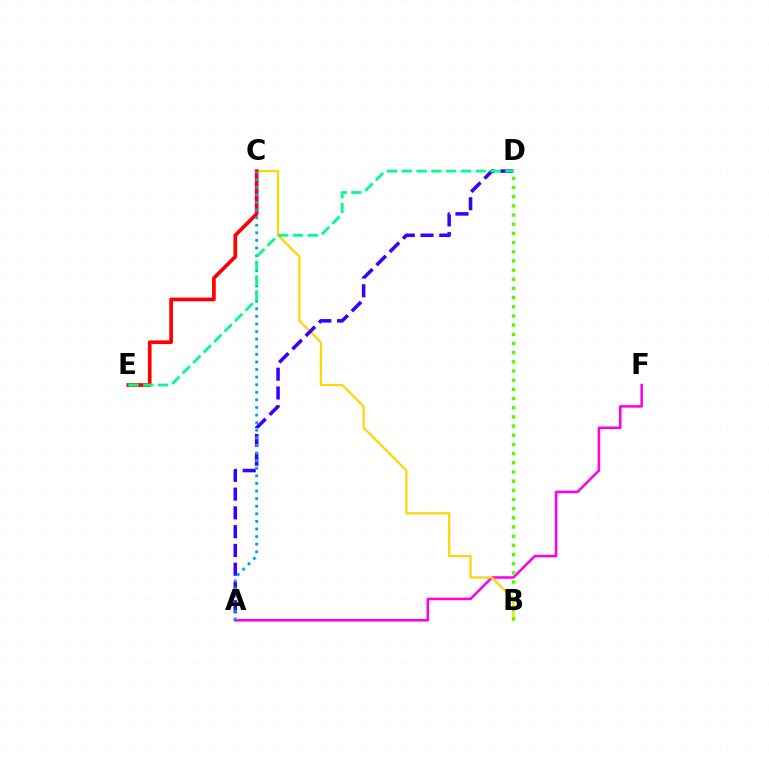{('A', 'F'): [{'color': '#ff00ed', 'line_style': 'solid', 'thickness': 1.85}], ('B', 'C'): [{'color': '#ffd500', 'line_style': 'solid', 'thickness': 1.58}], ('C', 'E'): [{'color': '#ff0000', 'line_style': 'solid', 'thickness': 2.66}], ('A', 'D'): [{'color': '#3700ff', 'line_style': 'dashed', 'thickness': 2.55}], ('A', 'C'): [{'color': '#009eff', 'line_style': 'dotted', 'thickness': 2.06}], ('D', 'E'): [{'color': '#00ff86', 'line_style': 'dashed', 'thickness': 2.01}], ('B', 'D'): [{'color': '#4fff00', 'line_style': 'dotted', 'thickness': 2.49}]}